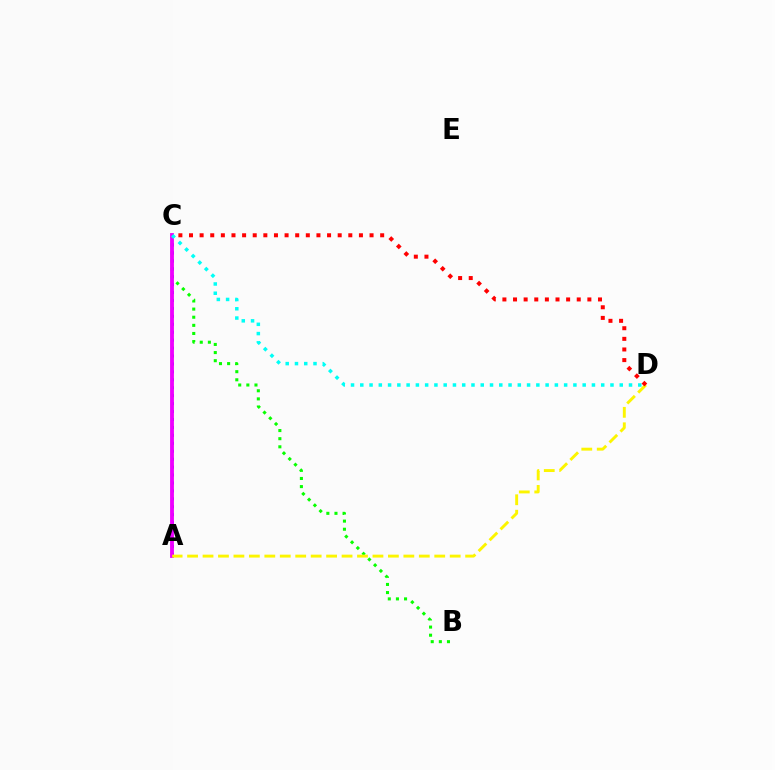{('B', 'C'): [{'color': '#08ff00', 'line_style': 'dotted', 'thickness': 2.21}], ('A', 'C'): [{'color': '#0010ff', 'line_style': 'dotted', 'thickness': 2.16}, {'color': '#ee00ff', 'line_style': 'solid', 'thickness': 2.76}], ('A', 'D'): [{'color': '#fcf500', 'line_style': 'dashed', 'thickness': 2.1}], ('C', 'D'): [{'color': '#00fff6', 'line_style': 'dotted', 'thickness': 2.52}, {'color': '#ff0000', 'line_style': 'dotted', 'thickness': 2.89}]}